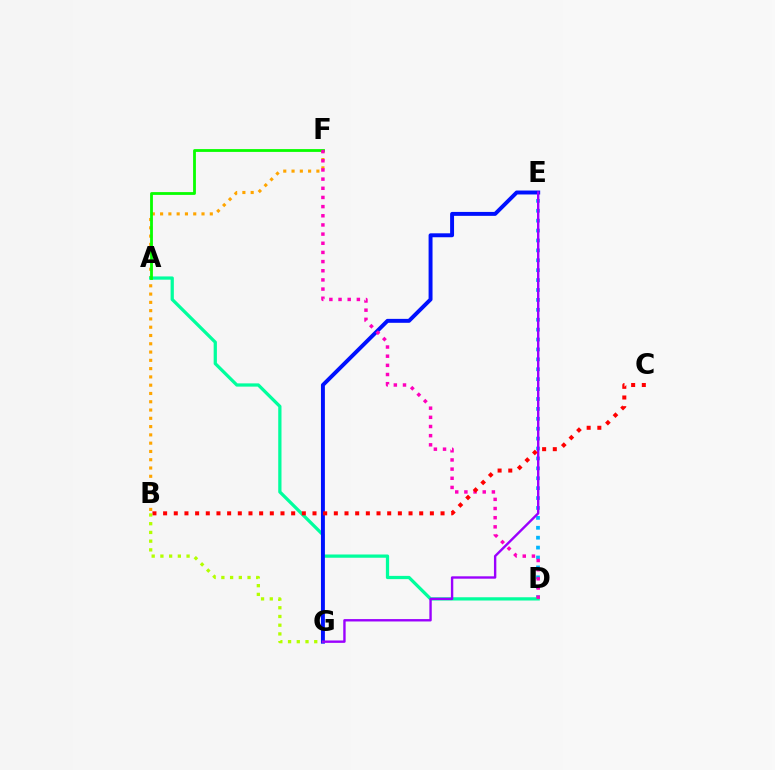{('B', 'F'): [{'color': '#ffa500', 'line_style': 'dotted', 'thickness': 2.25}], ('D', 'E'): [{'color': '#00b5ff', 'line_style': 'dotted', 'thickness': 2.69}], ('A', 'D'): [{'color': '#00ff9d', 'line_style': 'solid', 'thickness': 2.34}], ('E', 'G'): [{'color': '#0010ff', 'line_style': 'solid', 'thickness': 2.83}, {'color': '#9b00ff', 'line_style': 'solid', 'thickness': 1.72}], ('A', 'F'): [{'color': '#08ff00', 'line_style': 'solid', 'thickness': 2.02}], ('D', 'F'): [{'color': '#ff00bd', 'line_style': 'dotted', 'thickness': 2.49}], ('B', 'C'): [{'color': '#ff0000', 'line_style': 'dotted', 'thickness': 2.9}], ('B', 'G'): [{'color': '#b3ff00', 'line_style': 'dotted', 'thickness': 2.37}]}